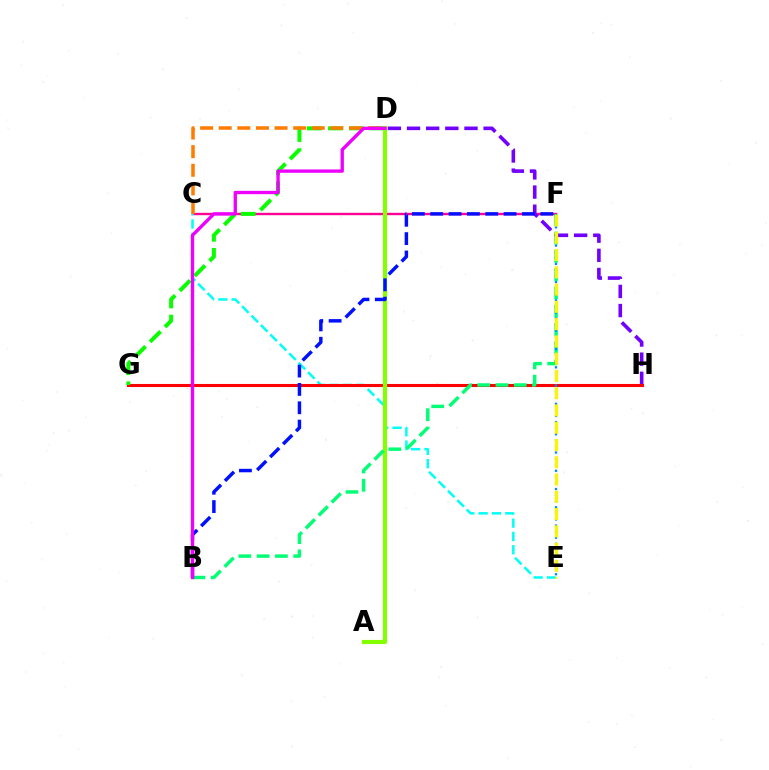{('C', 'F'): [{'color': '#ff0094', 'line_style': 'solid', 'thickness': 1.73}], ('D', 'H'): [{'color': '#7200ff', 'line_style': 'dashed', 'thickness': 2.6}], ('C', 'E'): [{'color': '#00fff6', 'line_style': 'dashed', 'thickness': 1.81}], ('G', 'H'): [{'color': '#ff0000', 'line_style': 'solid', 'thickness': 2.22}], ('D', 'G'): [{'color': '#08ff00', 'line_style': 'dashed', 'thickness': 2.87}], ('A', 'D'): [{'color': '#84ff00', 'line_style': 'solid', 'thickness': 2.99}], ('B', 'F'): [{'color': '#00ff74', 'line_style': 'dashed', 'thickness': 2.48}, {'color': '#0010ff', 'line_style': 'dashed', 'thickness': 2.49}], ('C', 'D'): [{'color': '#ff7c00', 'line_style': 'dashed', 'thickness': 2.53}], ('E', 'F'): [{'color': '#008cff', 'line_style': 'dotted', 'thickness': 1.65}, {'color': '#fcf500', 'line_style': 'dashed', 'thickness': 2.35}], ('B', 'D'): [{'color': '#ee00ff', 'line_style': 'solid', 'thickness': 2.4}]}